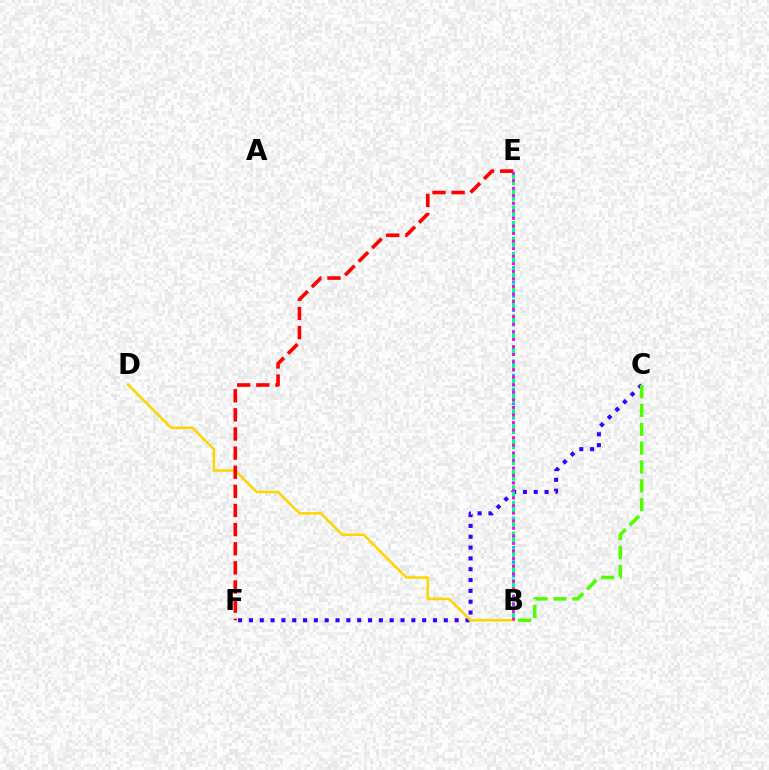{('B', 'E'): [{'color': '#009eff', 'line_style': 'dotted', 'thickness': 1.95}, {'color': '#00ff86', 'line_style': 'dashed', 'thickness': 2.11}, {'color': '#ff00ed', 'line_style': 'dotted', 'thickness': 2.05}], ('C', 'F'): [{'color': '#3700ff', 'line_style': 'dotted', 'thickness': 2.94}], ('B', 'D'): [{'color': '#ffd500', 'line_style': 'solid', 'thickness': 1.81}], ('E', 'F'): [{'color': '#ff0000', 'line_style': 'dashed', 'thickness': 2.6}], ('B', 'C'): [{'color': '#4fff00', 'line_style': 'dashed', 'thickness': 2.56}]}